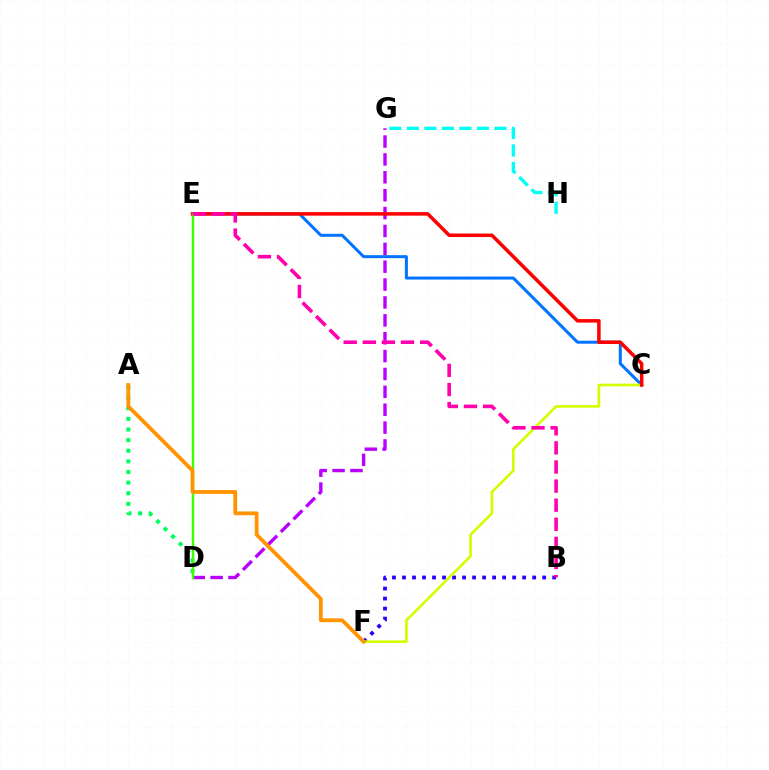{('D', 'G'): [{'color': '#b900ff', 'line_style': 'dashed', 'thickness': 2.43}], ('B', 'F'): [{'color': '#2500ff', 'line_style': 'dotted', 'thickness': 2.72}], ('C', 'E'): [{'color': '#0074ff', 'line_style': 'solid', 'thickness': 2.17}, {'color': '#ff0000', 'line_style': 'solid', 'thickness': 2.53}], ('C', 'F'): [{'color': '#d1ff00', 'line_style': 'solid', 'thickness': 1.91}], ('A', 'D'): [{'color': '#00ff5c', 'line_style': 'dotted', 'thickness': 2.89}], ('D', 'E'): [{'color': '#3dff00', 'line_style': 'solid', 'thickness': 1.73}], ('B', 'E'): [{'color': '#ff00ac', 'line_style': 'dashed', 'thickness': 2.6}], ('A', 'F'): [{'color': '#ff9400', 'line_style': 'solid', 'thickness': 2.74}], ('G', 'H'): [{'color': '#00fff6', 'line_style': 'dashed', 'thickness': 2.38}]}